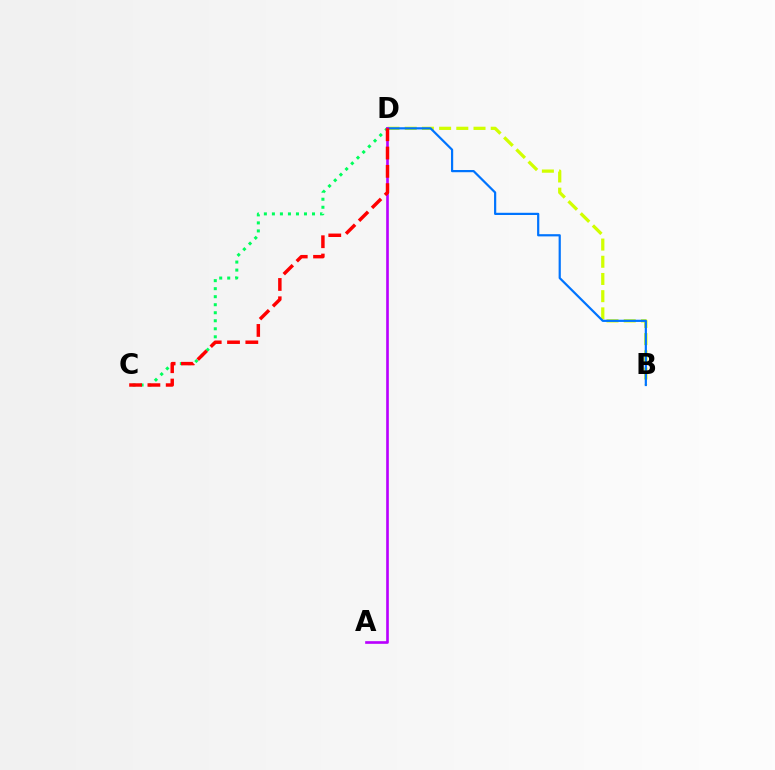{('B', 'D'): [{'color': '#d1ff00', 'line_style': 'dashed', 'thickness': 2.34}, {'color': '#0074ff', 'line_style': 'solid', 'thickness': 1.59}], ('C', 'D'): [{'color': '#00ff5c', 'line_style': 'dotted', 'thickness': 2.18}, {'color': '#ff0000', 'line_style': 'dashed', 'thickness': 2.49}], ('A', 'D'): [{'color': '#b900ff', 'line_style': 'solid', 'thickness': 1.91}]}